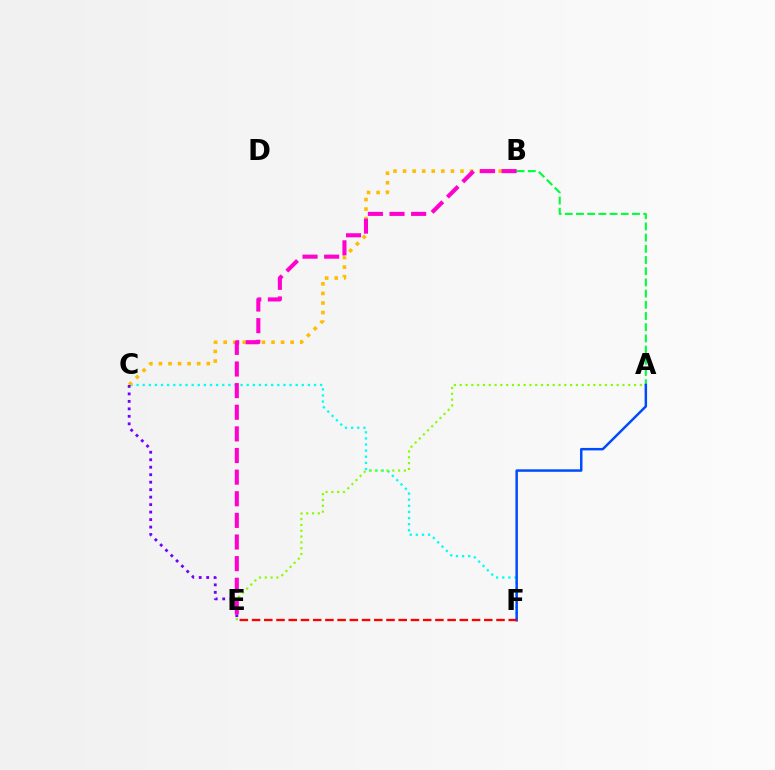{('C', 'F'): [{'color': '#00fff6', 'line_style': 'dotted', 'thickness': 1.66}], ('B', 'C'): [{'color': '#ffbd00', 'line_style': 'dotted', 'thickness': 2.6}], ('A', 'E'): [{'color': '#84ff00', 'line_style': 'dotted', 'thickness': 1.58}], ('C', 'E'): [{'color': '#7200ff', 'line_style': 'dotted', 'thickness': 2.03}], ('A', 'B'): [{'color': '#00ff39', 'line_style': 'dashed', 'thickness': 1.52}], ('A', 'F'): [{'color': '#004bff', 'line_style': 'solid', 'thickness': 1.79}], ('E', 'F'): [{'color': '#ff0000', 'line_style': 'dashed', 'thickness': 1.66}], ('B', 'E'): [{'color': '#ff00cf', 'line_style': 'dashed', 'thickness': 2.94}]}